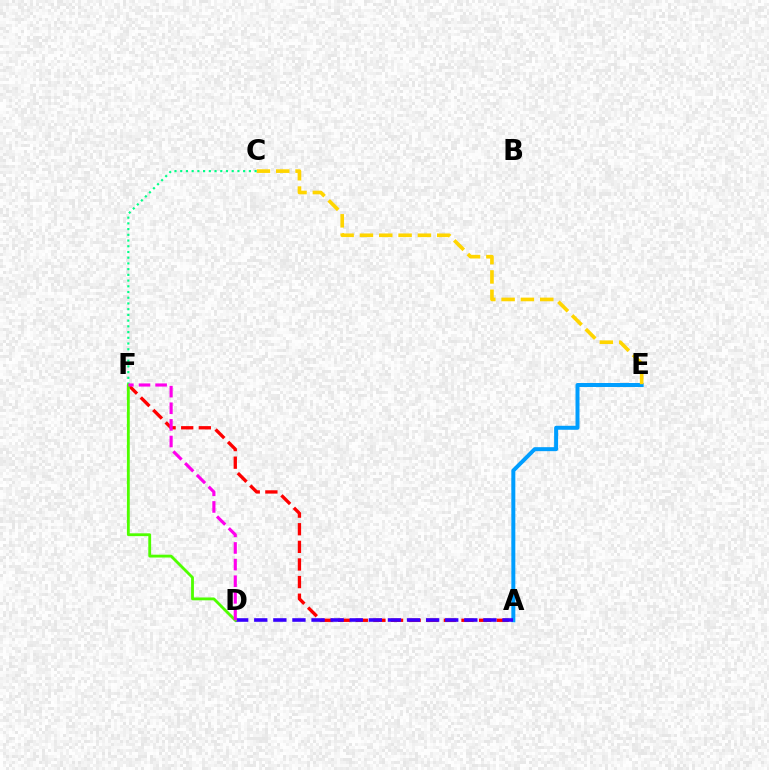{('A', 'F'): [{'color': '#ff0000', 'line_style': 'dashed', 'thickness': 2.39}], ('A', 'E'): [{'color': '#009eff', 'line_style': 'solid', 'thickness': 2.87}], ('A', 'D'): [{'color': '#3700ff', 'line_style': 'dashed', 'thickness': 2.59}], ('C', 'E'): [{'color': '#ffd500', 'line_style': 'dashed', 'thickness': 2.63}], ('C', 'F'): [{'color': '#00ff86', 'line_style': 'dotted', 'thickness': 1.55}], ('D', 'F'): [{'color': '#4fff00', 'line_style': 'solid', 'thickness': 2.04}, {'color': '#ff00ed', 'line_style': 'dashed', 'thickness': 2.26}]}